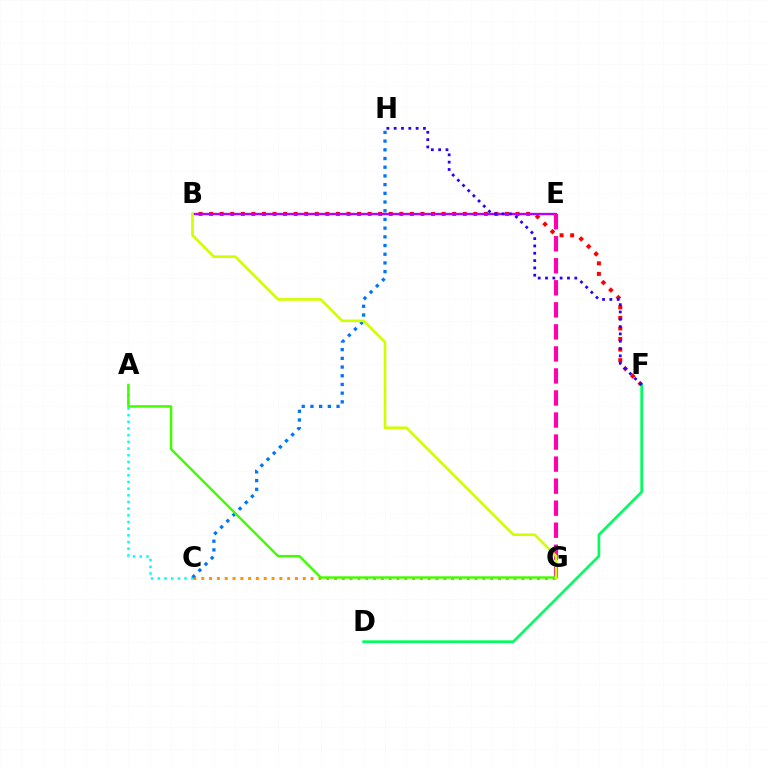{('B', 'F'): [{'color': '#ff0000', 'line_style': 'dotted', 'thickness': 2.87}], ('A', 'C'): [{'color': '#00fff6', 'line_style': 'dotted', 'thickness': 1.81}], ('B', 'E'): [{'color': '#b900ff', 'line_style': 'solid', 'thickness': 1.69}], ('D', 'F'): [{'color': '#00ff5c', 'line_style': 'solid', 'thickness': 1.93}], ('F', 'H'): [{'color': '#2500ff', 'line_style': 'dotted', 'thickness': 1.99}], ('C', 'G'): [{'color': '#ff9400', 'line_style': 'dotted', 'thickness': 2.12}], ('C', 'H'): [{'color': '#0074ff', 'line_style': 'dotted', 'thickness': 2.36}], ('E', 'G'): [{'color': '#ff00ac', 'line_style': 'dashed', 'thickness': 2.99}], ('A', 'G'): [{'color': '#3dff00', 'line_style': 'solid', 'thickness': 1.73}], ('B', 'G'): [{'color': '#d1ff00', 'line_style': 'solid', 'thickness': 1.91}]}